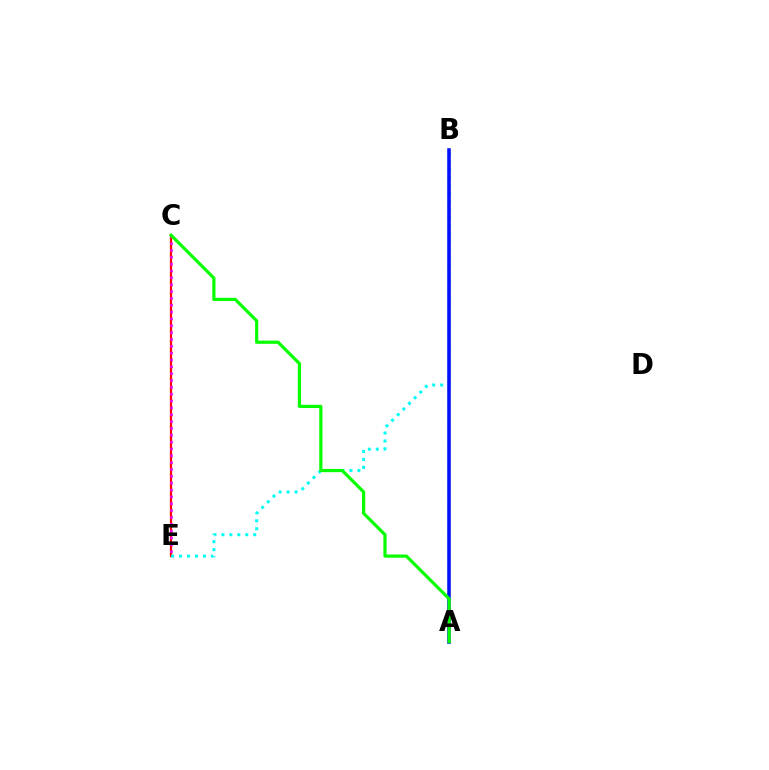{('A', 'B'): [{'color': '#fcf500', 'line_style': 'dashed', 'thickness': 1.71}, {'color': '#0010ff', 'line_style': 'solid', 'thickness': 2.55}], ('C', 'E'): [{'color': '#ff0000', 'line_style': 'solid', 'thickness': 1.61}, {'color': '#ee00ff', 'line_style': 'dotted', 'thickness': 1.86}], ('B', 'E'): [{'color': '#00fff6', 'line_style': 'dotted', 'thickness': 2.16}], ('A', 'C'): [{'color': '#08ff00', 'line_style': 'solid', 'thickness': 2.3}]}